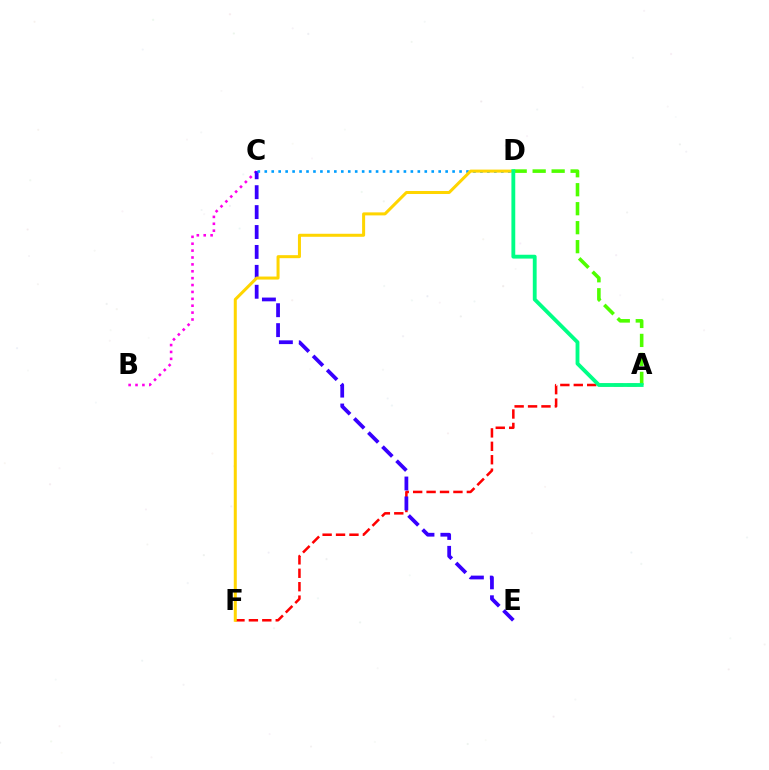{('B', 'C'): [{'color': '#ff00ed', 'line_style': 'dotted', 'thickness': 1.87}], ('A', 'F'): [{'color': '#ff0000', 'line_style': 'dashed', 'thickness': 1.82}], ('C', 'E'): [{'color': '#3700ff', 'line_style': 'dashed', 'thickness': 2.71}], ('A', 'D'): [{'color': '#4fff00', 'line_style': 'dashed', 'thickness': 2.58}, {'color': '#00ff86', 'line_style': 'solid', 'thickness': 2.76}], ('C', 'D'): [{'color': '#009eff', 'line_style': 'dotted', 'thickness': 1.89}], ('D', 'F'): [{'color': '#ffd500', 'line_style': 'solid', 'thickness': 2.17}]}